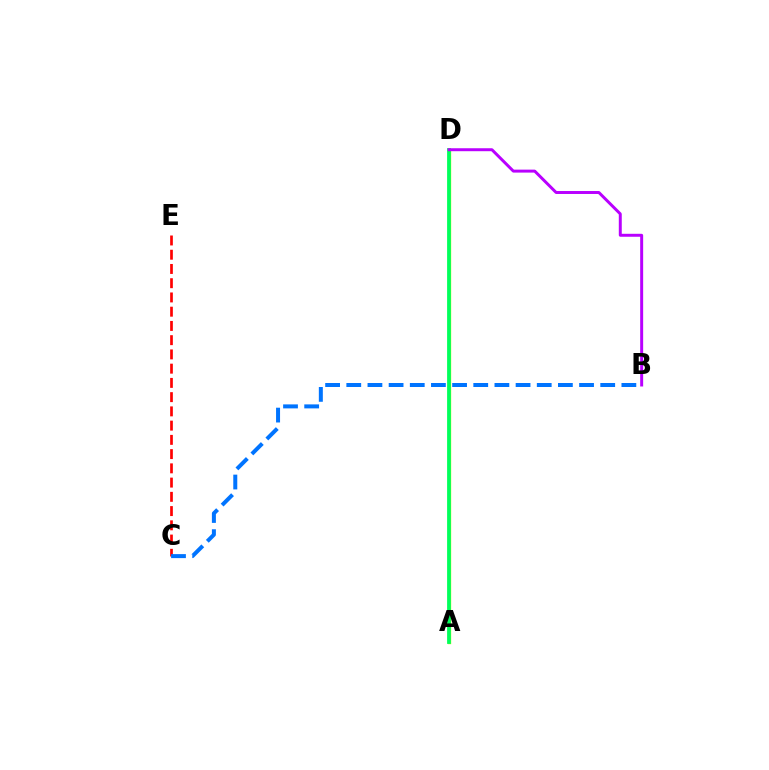{('C', 'E'): [{'color': '#ff0000', 'line_style': 'dashed', 'thickness': 1.93}], ('A', 'D'): [{'color': '#d1ff00', 'line_style': 'solid', 'thickness': 2.44}, {'color': '#00ff5c', 'line_style': 'solid', 'thickness': 2.71}], ('B', 'D'): [{'color': '#b900ff', 'line_style': 'solid', 'thickness': 2.13}], ('B', 'C'): [{'color': '#0074ff', 'line_style': 'dashed', 'thickness': 2.87}]}